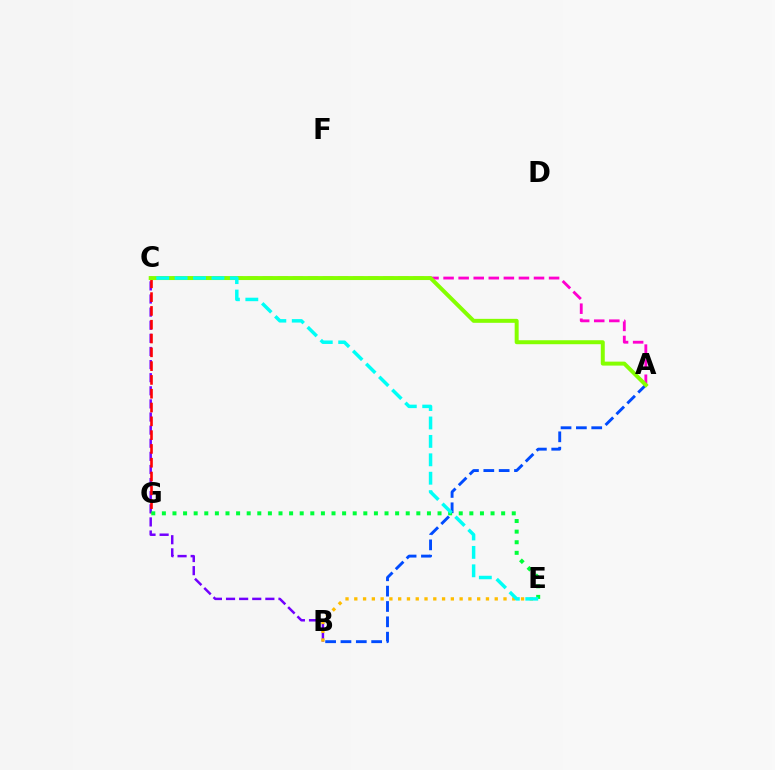{('B', 'C'): [{'color': '#7200ff', 'line_style': 'dashed', 'thickness': 1.78}], ('B', 'E'): [{'color': '#ffbd00', 'line_style': 'dotted', 'thickness': 2.38}], ('A', 'B'): [{'color': '#004bff', 'line_style': 'dashed', 'thickness': 2.08}], ('A', 'C'): [{'color': '#ff00cf', 'line_style': 'dashed', 'thickness': 2.05}, {'color': '#84ff00', 'line_style': 'solid', 'thickness': 2.86}], ('C', 'G'): [{'color': '#ff0000', 'line_style': 'dashed', 'thickness': 1.87}], ('E', 'G'): [{'color': '#00ff39', 'line_style': 'dotted', 'thickness': 2.88}], ('C', 'E'): [{'color': '#00fff6', 'line_style': 'dashed', 'thickness': 2.5}]}